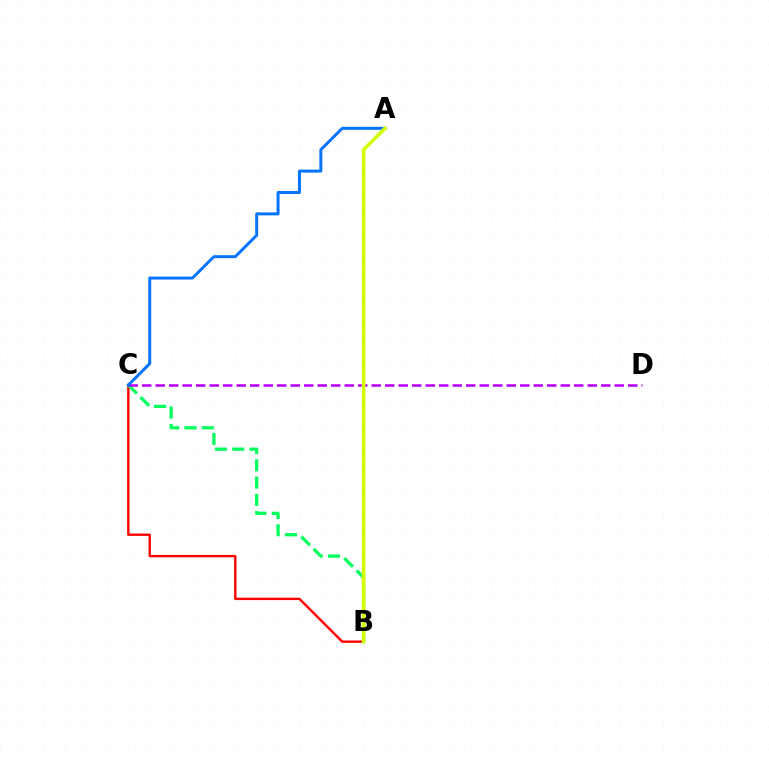{('B', 'C'): [{'color': '#ff0000', 'line_style': 'solid', 'thickness': 1.71}, {'color': '#00ff5c', 'line_style': 'dashed', 'thickness': 2.35}], ('C', 'D'): [{'color': '#b900ff', 'line_style': 'dashed', 'thickness': 1.83}], ('A', 'C'): [{'color': '#0074ff', 'line_style': 'solid', 'thickness': 2.13}], ('A', 'B'): [{'color': '#d1ff00', 'line_style': 'solid', 'thickness': 2.63}]}